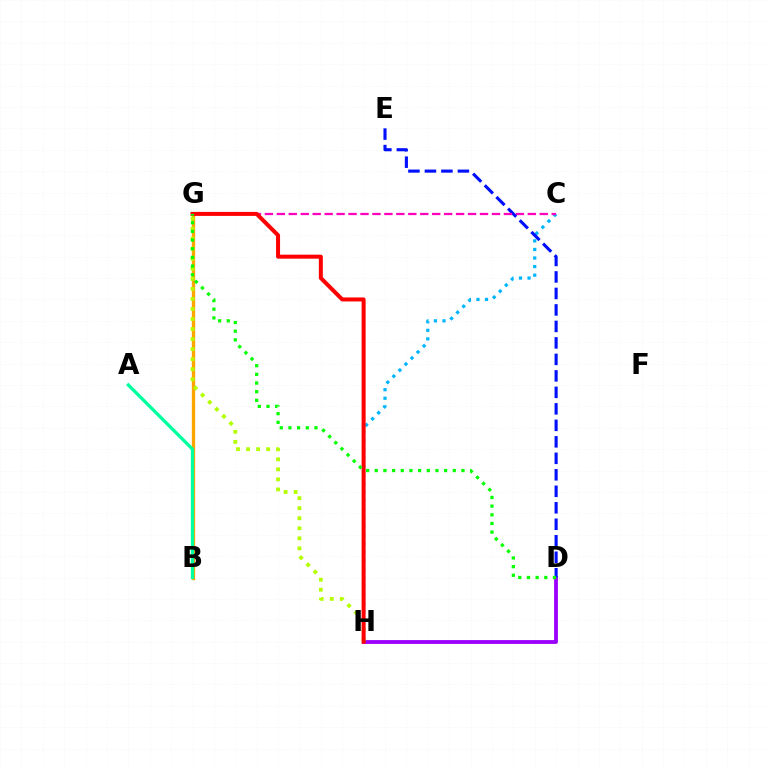{('D', 'H'): [{'color': '#9b00ff', 'line_style': 'solid', 'thickness': 2.75}], ('C', 'H'): [{'color': '#00b5ff', 'line_style': 'dotted', 'thickness': 2.33}], ('B', 'G'): [{'color': '#ffa500', 'line_style': 'solid', 'thickness': 2.39}], ('G', 'H'): [{'color': '#b3ff00', 'line_style': 'dotted', 'thickness': 2.73}, {'color': '#ff0000', 'line_style': 'solid', 'thickness': 2.88}], ('D', 'E'): [{'color': '#0010ff', 'line_style': 'dashed', 'thickness': 2.24}], ('C', 'G'): [{'color': '#ff00bd', 'line_style': 'dashed', 'thickness': 1.62}], ('A', 'B'): [{'color': '#00ff9d', 'line_style': 'solid', 'thickness': 2.38}], ('D', 'G'): [{'color': '#08ff00', 'line_style': 'dotted', 'thickness': 2.36}]}